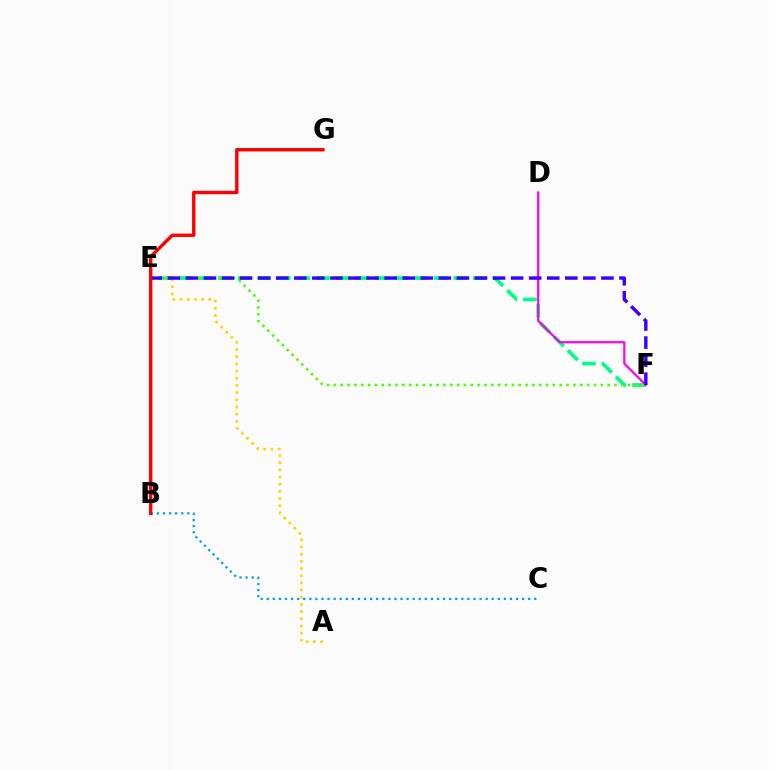{('E', 'F'): [{'color': '#00ff86', 'line_style': 'dashed', 'thickness': 2.66}, {'color': '#4fff00', 'line_style': 'dotted', 'thickness': 1.86}, {'color': '#3700ff', 'line_style': 'dashed', 'thickness': 2.45}], ('A', 'E'): [{'color': '#ffd500', 'line_style': 'dotted', 'thickness': 1.95}], ('B', 'C'): [{'color': '#009eff', 'line_style': 'dotted', 'thickness': 1.65}], ('D', 'F'): [{'color': '#ff00ed', 'line_style': 'solid', 'thickness': 1.58}], ('B', 'G'): [{'color': '#ff0000', 'line_style': 'solid', 'thickness': 2.44}]}